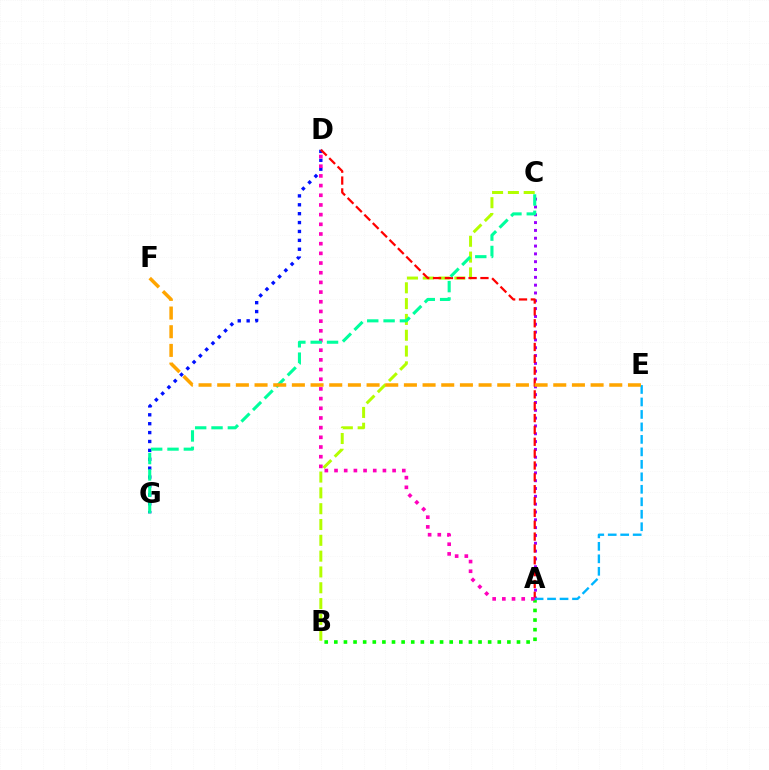{('A', 'B'): [{'color': '#08ff00', 'line_style': 'dotted', 'thickness': 2.61}], ('B', 'C'): [{'color': '#b3ff00', 'line_style': 'dashed', 'thickness': 2.15}], ('A', 'C'): [{'color': '#9b00ff', 'line_style': 'dotted', 'thickness': 2.13}], ('D', 'G'): [{'color': '#0010ff', 'line_style': 'dotted', 'thickness': 2.42}], ('A', 'D'): [{'color': '#ff0000', 'line_style': 'dashed', 'thickness': 1.61}, {'color': '#ff00bd', 'line_style': 'dotted', 'thickness': 2.63}], ('C', 'G'): [{'color': '#00ff9d', 'line_style': 'dashed', 'thickness': 2.22}], ('A', 'E'): [{'color': '#00b5ff', 'line_style': 'dashed', 'thickness': 1.7}], ('E', 'F'): [{'color': '#ffa500', 'line_style': 'dashed', 'thickness': 2.54}]}